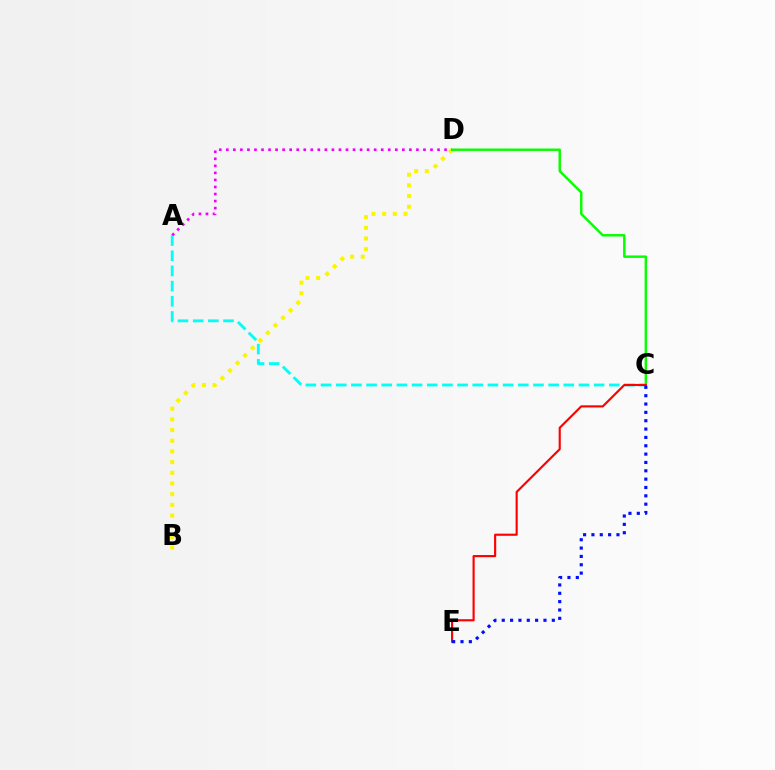{('B', 'D'): [{'color': '#fcf500', 'line_style': 'dotted', 'thickness': 2.9}], ('A', 'C'): [{'color': '#00fff6', 'line_style': 'dashed', 'thickness': 2.06}], ('A', 'D'): [{'color': '#ee00ff', 'line_style': 'dotted', 'thickness': 1.91}], ('C', 'D'): [{'color': '#08ff00', 'line_style': 'solid', 'thickness': 1.77}], ('C', 'E'): [{'color': '#ff0000', 'line_style': 'solid', 'thickness': 1.54}, {'color': '#0010ff', 'line_style': 'dotted', 'thickness': 2.27}]}